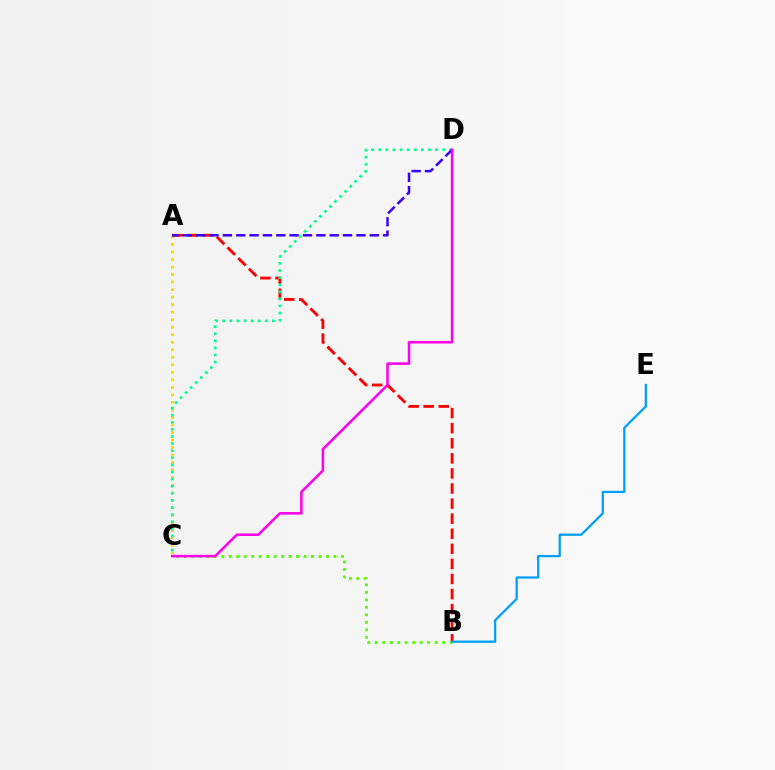{('A', 'C'): [{'color': '#ffd500', 'line_style': 'dotted', 'thickness': 2.04}], ('A', 'B'): [{'color': '#ff0000', 'line_style': 'dashed', 'thickness': 2.05}], ('B', 'C'): [{'color': '#4fff00', 'line_style': 'dotted', 'thickness': 2.03}], ('C', 'D'): [{'color': '#00ff86', 'line_style': 'dotted', 'thickness': 1.93}, {'color': '#ff00ed', 'line_style': 'solid', 'thickness': 1.83}], ('A', 'D'): [{'color': '#3700ff', 'line_style': 'dashed', 'thickness': 1.81}], ('B', 'E'): [{'color': '#009eff', 'line_style': 'solid', 'thickness': 1.62}]}